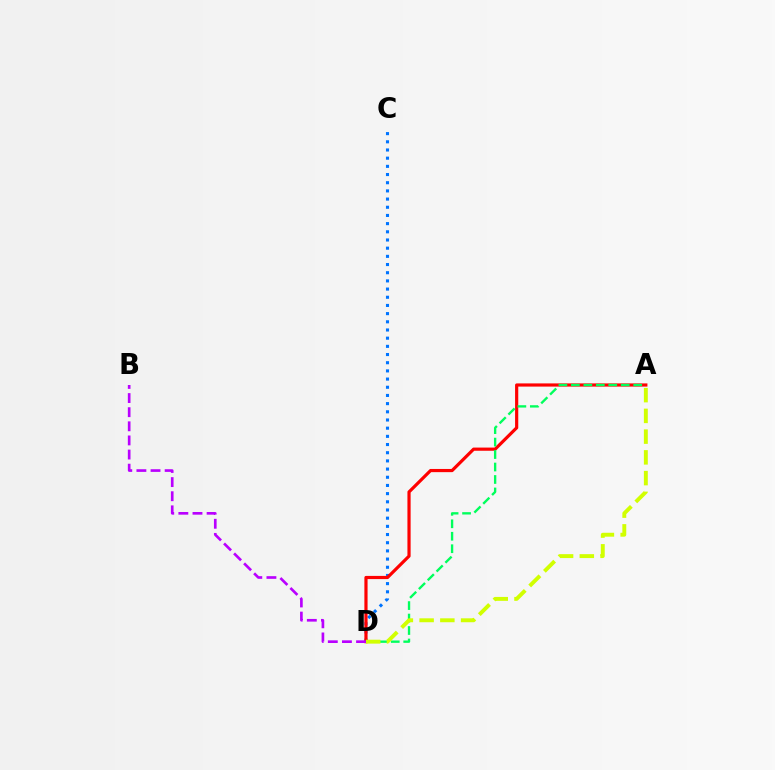{('C', 'D'): [{'color': '#0074ff', 'line_style': 'dotted', 'thickness': 2.22}], ('A', 'D'): [{'color': '#ff0000', 'line_style': 'solid', 'thickness': 2.29}, {'color': '#00ff5c', 'line_style': 'dashed', 'thickness': 1.69}, {'color': '#d1ff00', 'line_style': 'dashed', 'thickness': 2.82}], ('B', 'D'): [{'color': '#b900ff', 'line_style': 'dashed', 'thickness': 1.92}]}